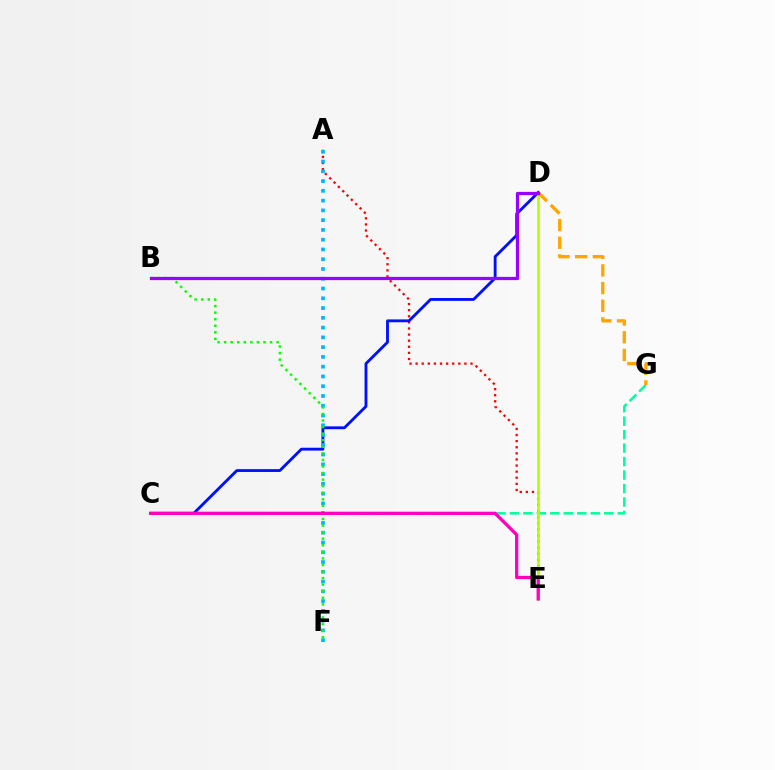{('A', 'E'): [{'color': '#ff0000', 'line_style': 'dotted', 'thickness': 1.66}], ('C', 'D'): [{'color': '#0010ff', 'line_style': 'solid', 'thickness': 2.05}], ('C', 'G'): [{'color': '#00ff9d', 'line_style': 'dashed', 'thickness': 1.83}], ('D', 'E'): [{'color': '#b3ff00', 'line_style': 'solid', 'thickness': 1.89}], ('A', 'F'): [{'color': '#00b5ff', 'line_style': 'dotted', 'thickness': 2.65}], ('D', 'G'): [{'color': '#ffa500', 'line_style': 'dashed', 'thickness': 2.4}], ('B', 'F'): [{'color': '#08ff00', 'line_style': 'dotted', 'thickness': 1.78}], ('C', 'E'): [{'color': '#ff00bd', 'line_style': 'solid', 'thickness': 2.35}], ('B', 'D'): [{'color': '#9b00ff', 'line_style': 'solid', 'thickness': 2.33}]}